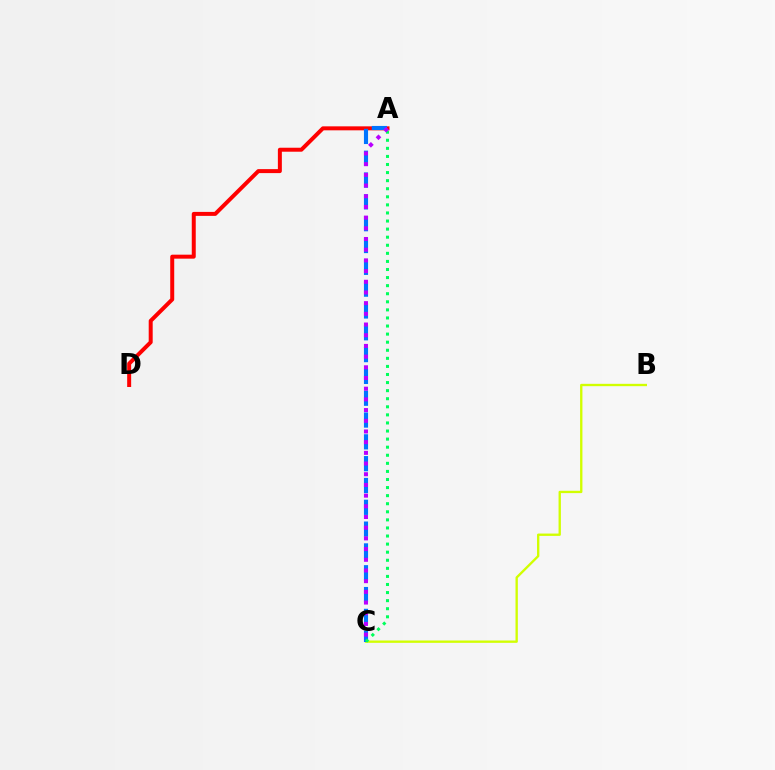{('A', 'D'): [{'color': '#ff0000', 'line_style': 'solid', 'thickness': 2.87}], ('B', 'C'): [{'color': '#d1ff00', 'line_style': 'solid', 'thickness': 1.69}], ('A', 'C'): [{'color': '#0074ff', 'line_style': 'dashed', 'thickness': 2.96}, {'color': '#00ff5c', 'line_style': 'dotted', 'thickness': 2.19}, {'color': '#b900ff', 'line_style': 'dotted', 'thickness': 2.91}]}